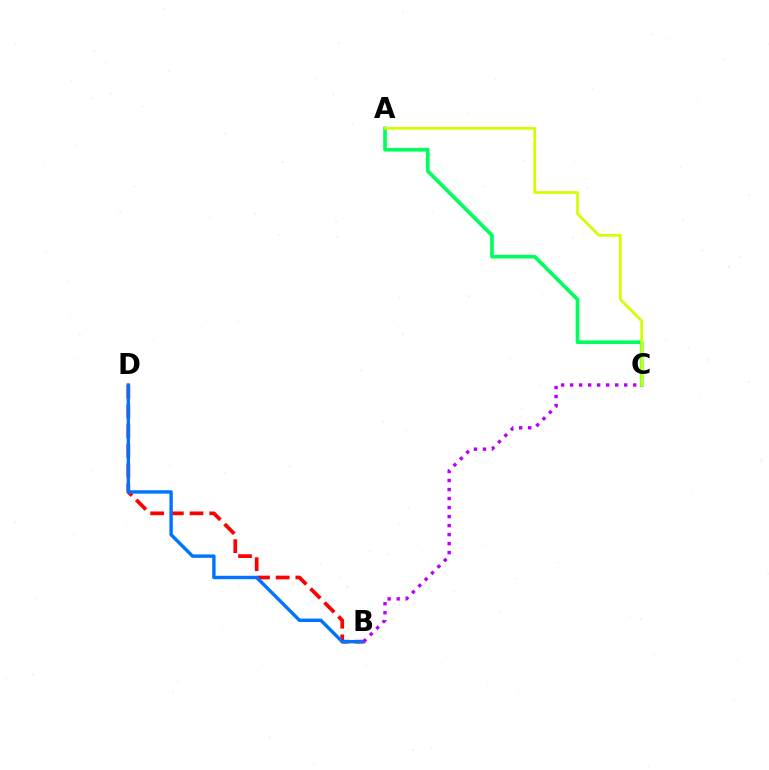{('B', 'D'): [{'color': '#ff0000', 'line_style': 'dashed', 'thickness': 2.67}, {'color': '#0074ff', 'line_style': 'solid', 'thickness': 2.46}], ('A', 'C'): [{'color': '#00ff5c', 'line_style': 'solid', 'thickness': 2.63}, {'color': '#d1ff00', 'line_style': 'solid', 'thickness': 1.97}], ('B', 'C'): [{'color': '#b900ff', 'line_style': 'dotted', 'thickness': 2.45}]}